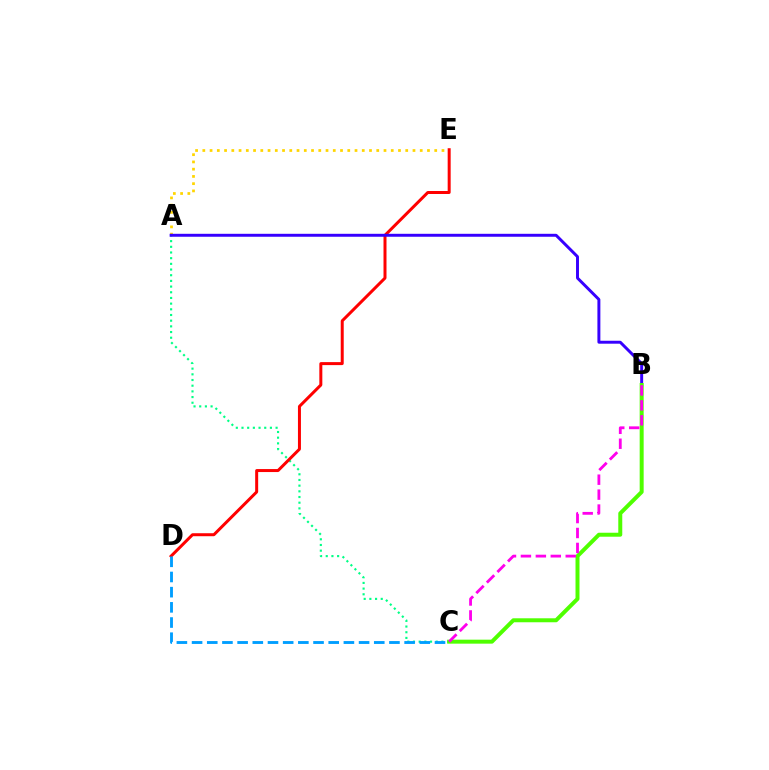{('A', 'E'): [{'color': '#ffd500', 'line_style': 'dotted', 'thickness': 1.97}], ('A', 'C'): [{'color': '#00ff86', 'line_style': 'dotted', 'thickness': 1.54}], ('D', 'E'): [{'color': '#ff0000', 'line_style': 'solid', 'thickness': 2.15}], ('A', 'B'): [{'color': '#3700ff', 'line_style': 'solid', 'thickness': 2.13}], ('B', 'C'): [{'color': '#4fff00', 'line_style': 'solid', 'thickness': 2.86}, {'color': '#ff00ed', 'line_style': 'dashed', 'thickness': 2.03}], ('C', 'D'): [{'color': '#009eff', 'line_style': 'dashed', 'thickness': 2.06}]}